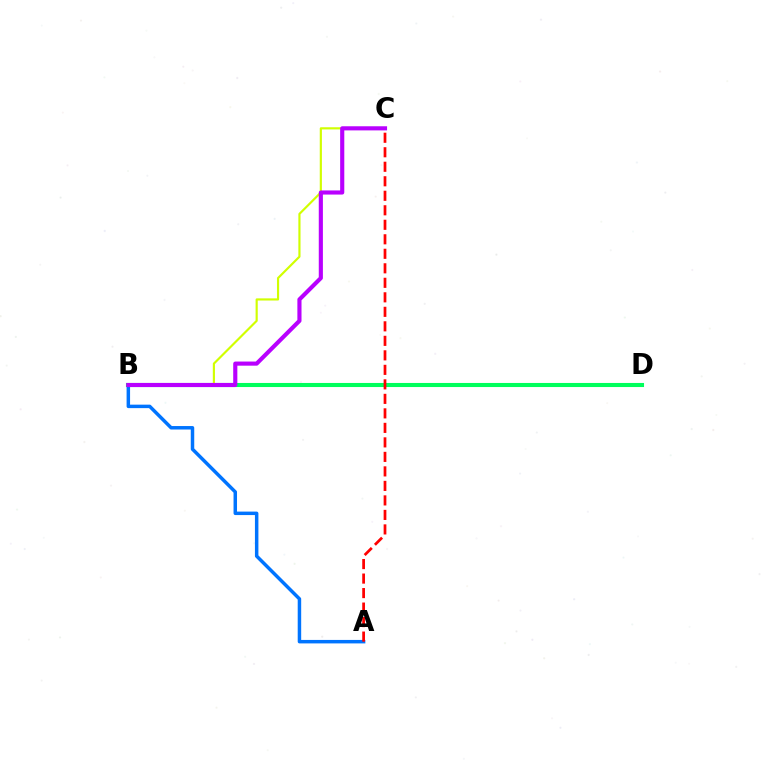{('A', 'B'): [{'color': '#0074ff', 'line_style': 'solid', 'thickness': 2.5}], ('B', 'D'): [{'color': '#00ff5c', 'line_style': 'solid', 'thickness': 2.94}], ('B', 'C'): [{'color': '#d1ff00', 'line_style': 'solid', 'thickness': 1.56}, {'color': '#b900ff', 'line_style': 'solid', 'thickness': 2.97}], ('A', 'C'): [{'color': '#ff0000', 'line_style': 'dashed', 'thickness': 1.97}]}